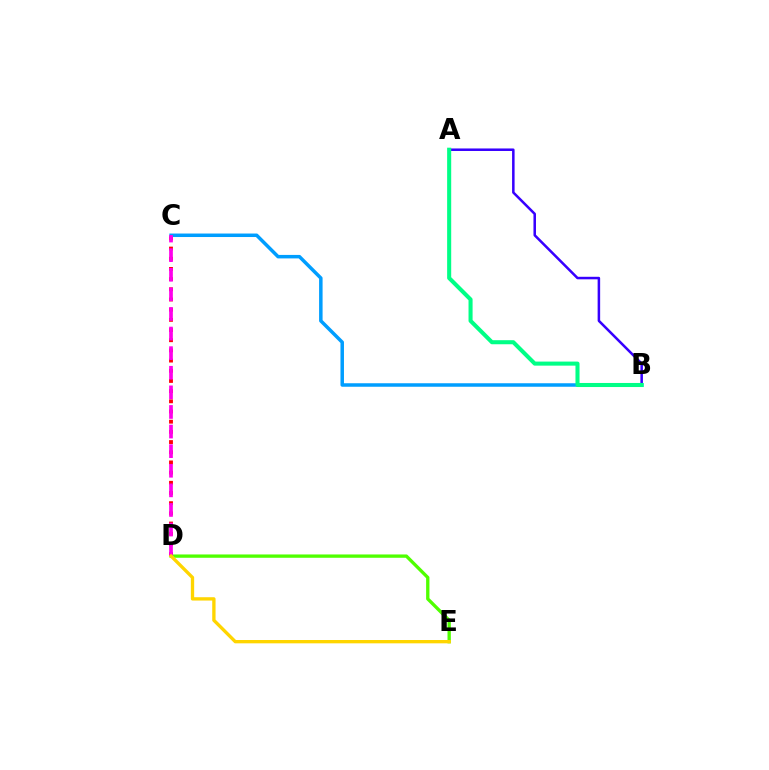{('D', 'E'): [{'color': '#4fff00', 'line_style': 'solid', 'thickness': 2.39}, {'color': '#ffd500', 'line_style': 'solid', 'thickness': 2.4}], ('C', 'D'): [{'color': '#ff0000', 'line_style': 'dotted', 'thickness': 2.77}, {'color': '#ff00ed', 'line_style': 'dashed', 'thickness': 2.66}], ('B', 'C'): [{'color': '#009eff', 'line_style': 'solid', 'thickness': 2.52}], ('A', 'B'): [{'color': '#3700ff', 'line_style': 'solid', 'thickness': 1.82}, {'color': '#00ff86', 'line_style': 'solid', 'thickness': 2.92}]}